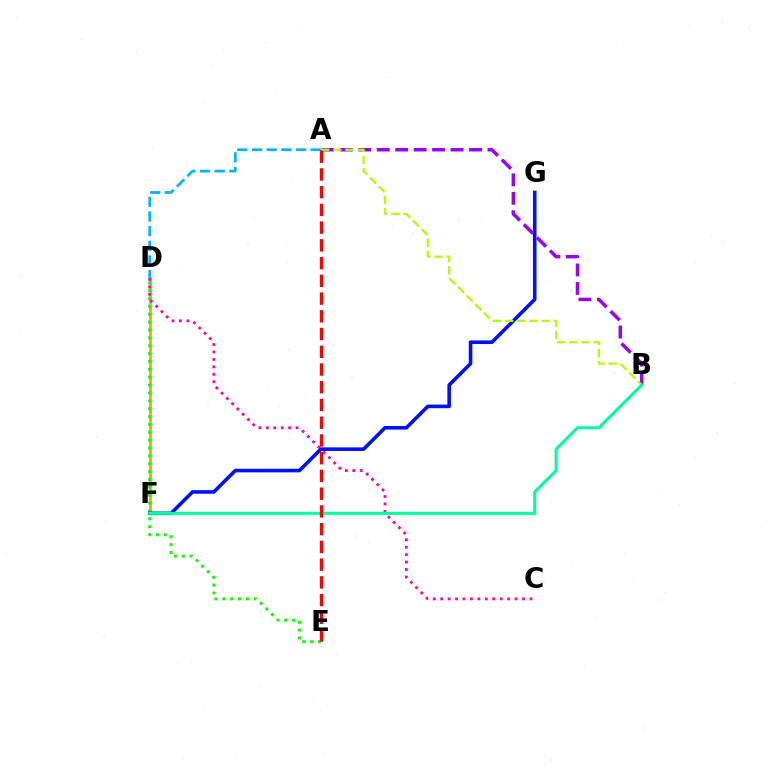{('D', 'F'): [{'color': '#ffa500', 'line_style': 'solid', 'thickness': 2.02}], ('D', 'E'): [{'color': '#08ff00', 'line_style': 'dotted', 'thickness': 2.14}], ('A', 'D'): [{'color': '#00b5ff', 'line_style': 'dashed', 'thickness': 1.99}], ('C', 'D'): [{'color': '#ff00bd', 'line_style': 'dotted', 'thickness': 2.02}], ('F', 'G'): [{'color': '#0010ff', 'line_style': 'solid', 'thickness': 2.59}], ('A', 'B'): [{'color': '#9b00ff', 'line_style': 'dashed', 'thickness': 2.51}, {'color': '#b3ff00', 'line_style': 'dashed', 'thickness': 1.66}], ('B', 'F'): [{'color': '#00ff9d', 'line_style': 'solid', 'thickness': 2.2}], ('A', 'E'): [{'color': '#ff0000', 'line_style': 'dashed', 'thickness': 2.41}]}